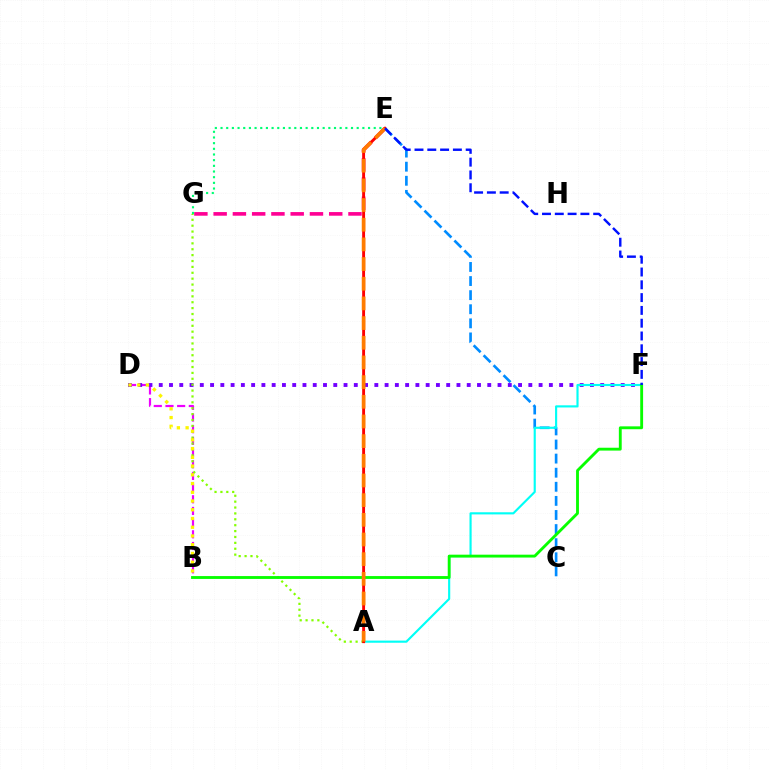{('C', 'E'): [{'color': '#008cff', 'line_style': 'dashed', 'thickness': 1.91}], ('B', 'D'): [{'color': '#ee00ff', 'line_style': 'dashed', 'thickness': 1.59}, {'color': '#fcf500', 'line_style': 'dotted', 'thickness': 2.37}], ('D', 'F'): [{'color': '#7200ff', 'line_style': 'dotted', 'thickness': 2.79}], ('A', 'G'): [{'color': '#84ff00', 'line_style': 'dotted', 'thickness': 1.6}], ('E', 'G'): [{'color': '#ff0094', 'line_style': 'dashed', 'thickness': 2.62}, {'color': '#00ff74', 'line_style': 'dotted', 'thickness': 1.54}], ('A', 'F'): [{'color': '#00fff6', 'line_style': 'solid', 'thickness': 1.54}], ('A', 'E'): [{'color': '#ff0000', 'line_style': 'solid', 'thickness': 2.08}, {'color': '#ff7c00', 'line_style': 'dashed', 'thickness': 2.67}], ('B', 'F'): [{'color': '#08ff00', 'line_style': 'solid', 'thickness': 2.06}], ('E', 'F'): [{'color': '#0010ff', 'line_style': 'dashed', 'thickness': 1.74}]}